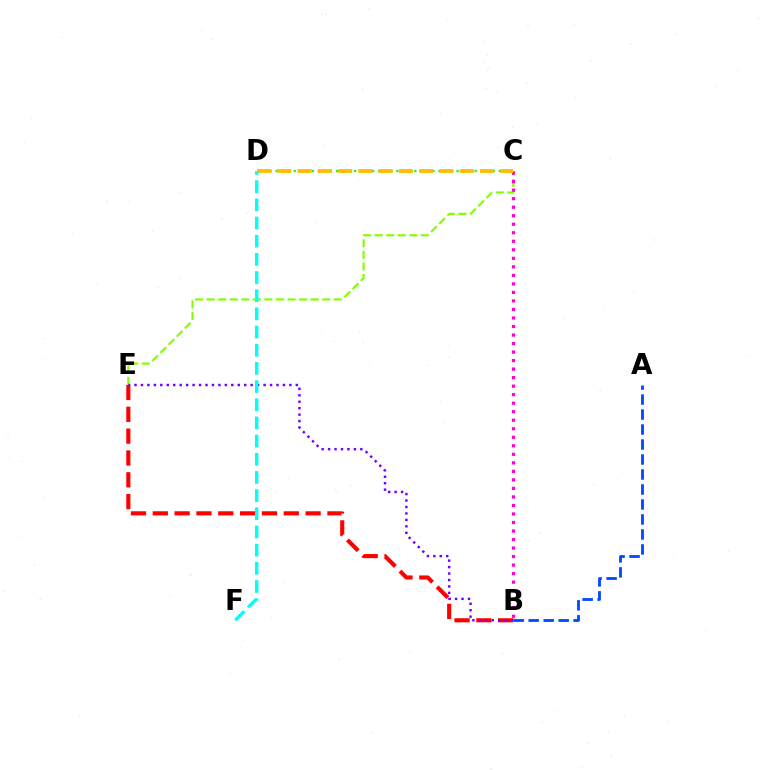{('A', 'B'): [{'color': '#004bff', 'line_style': 'dashed', 'thickness': 2.04}], ('B', 'E'): [{'color': '#ff0000', 'line_style': 'dashed', 'thickness': 2.97}, {'color': '#7200ff', 'line_style': 'dotted', 'thickness': 1.75}], ('C', 'D'): [{'color': '#00ff39', 'line_style': 'dotted', 'thickness': 1.64}, {'color': '#ffbd00', 'line_style': 'dashed', 'thickness': 2.75}], ('C', 'E'): [{'color': '#84ff00', 'line_style': 'dashed', 'thickness': 1.57}], ('B', 'C'): [{'color': '#ff00cf', 'line_style': 'dotted', 'thickness': 2.32}], ('D', 'F'): [{'color': '#00fff6', 'line_style': 'dashed', 'thickness': 2.47}]}